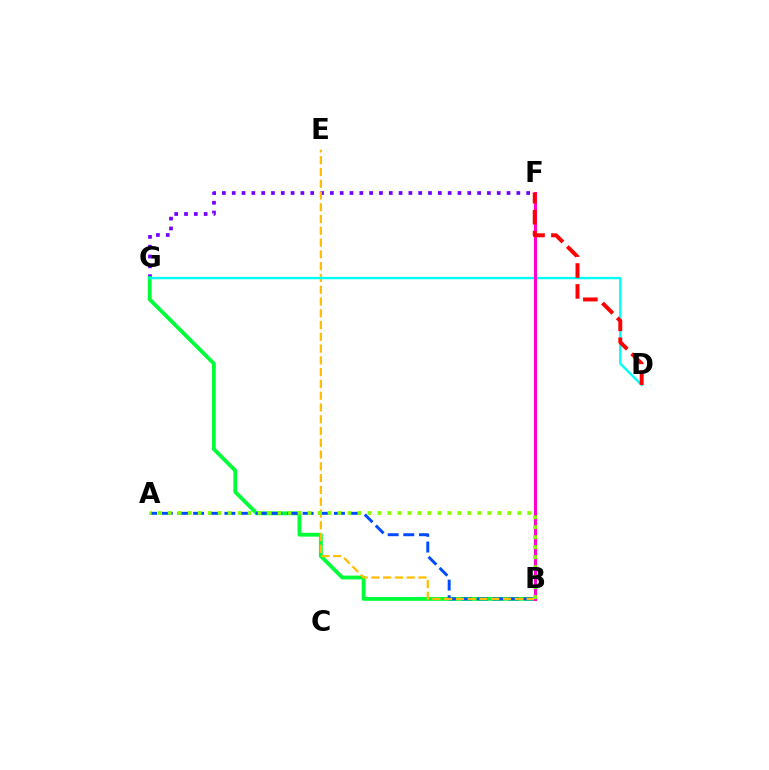{('F', 'G'): [{'color': '#7200ff', 'line_style': 'dotted', 'thickness': 2.67}], ('B', 'G'): [{'color': '#00ff39', 'line_style': 'solid', 'thickness': 2.75}], ('A', 'B'): [{'color': '#004bff', 'line_style': 'dashed', 'thickness': 2.13}, {'color': '#84ff00', 'line_style': 'dotted', 'thickness': 2.71}], ('B', 'E'): [{'color': '#ffbd00', 'line_style': 'dashed', 'thickness': 1.6}], ('D', 'G'): [{'color': '#00fff6', 'line_style': 'solid', 'thickness': 1.72}], ('B', 'F'): [{'color': '#ff00cf', 'line_style': 'solid', 'thickness': 2.21}], ('D', 'F'): [{'color': '#ff0000', 'line_style': 'dashed', 'thickness': 2.84}]}